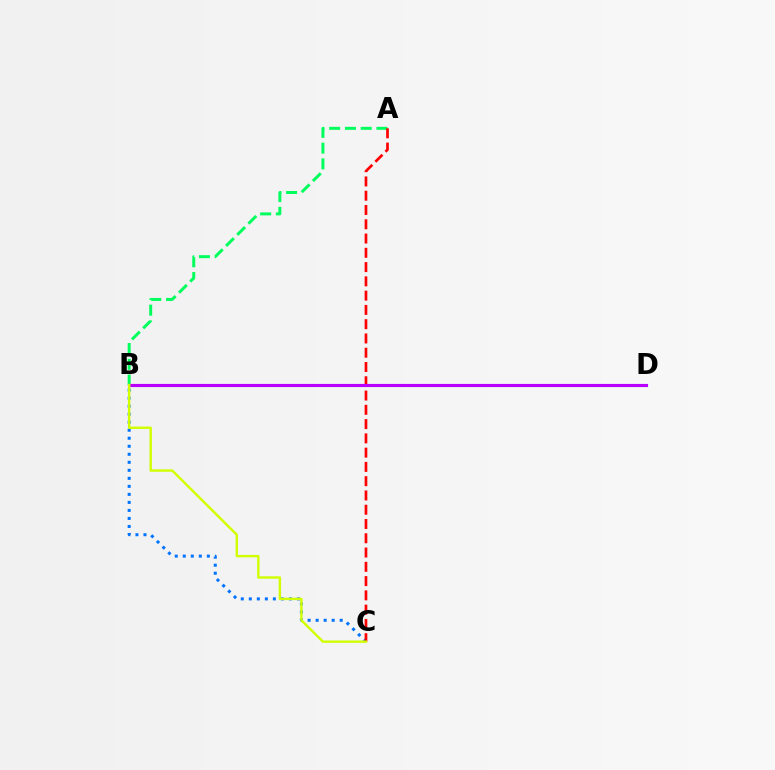{('B', 'C'): [{'color': '#0074ff', 'line_style': 'dotted', 'thickness': 2.18}, {'color': '#d1ff00', 'line_style': 'solid', 'thickness': 1.74}], ('A', 'B'): [{'color': '#00ff5c', 'line_style': 'dashed', 'thickness': 2.14}], ('A', 'C'): [{'color': '#ff0000', 'line_style': 'dashed', 'thickness': 1.94}], ('B', 'D'): [{'color': '#b900ff', 'line_style': 'solid', 'thickness': 2.26}]}